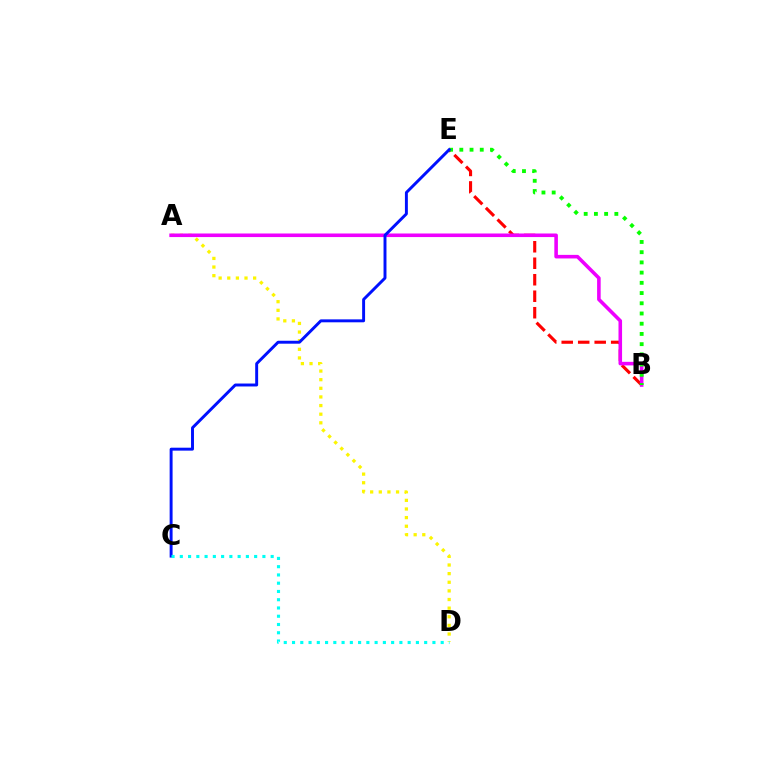{('B', 'E'): [{'color': '#ff0000', 'line_style': 'dashed', 'thickness': 2.24}, {'color': '#08ff00', 'line_style': 'dotted', 'thickness': 2.78}], ('A', 'D'): [{'color': '#fcf500', 'line_style': 'dotted', 'thickness': 2.34}], ('A', 'B'): [{'color': '#ee00ff', 'line_style': 'solid', 'thickness': 2.57}], ('C', 'E'): [{'color': '#0010ff', 'line_style': 'solid', 'thickness': 2.11}], ('C', 'D'): [{'color': '#00fff6', 'line_style': 'dotted', 'thickness': 2.24}]}